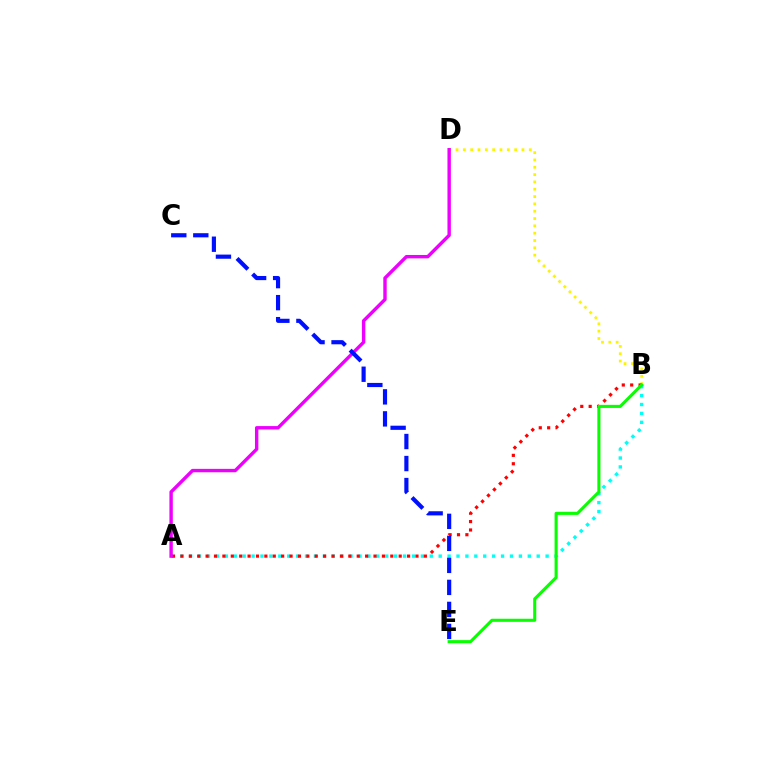{('A', 'B'): [{'color': '#00fff6', 'line_style': 'dotted', 'thickness': 2.42}, {'color': '#ff0000', 'line_style': 'dotted', 'thickness': 2.28}], ('B', 'D'): [{'color': '#fcf500', 'line_style': 'dotted', 'thickness': 1.99}], ('A', 'D'): [{'color': '#ee00ff', 'line_style': 'solid', 'thickness': 2.44}], ('C', 'E'): [{'color': '#0010ff', 'line_style': 'dashed', 'thickness': 2.99}], ('B', 'E'): [{'color': '#08ff00', 'line_style': 'solid', 'thickness': 2.22}]}